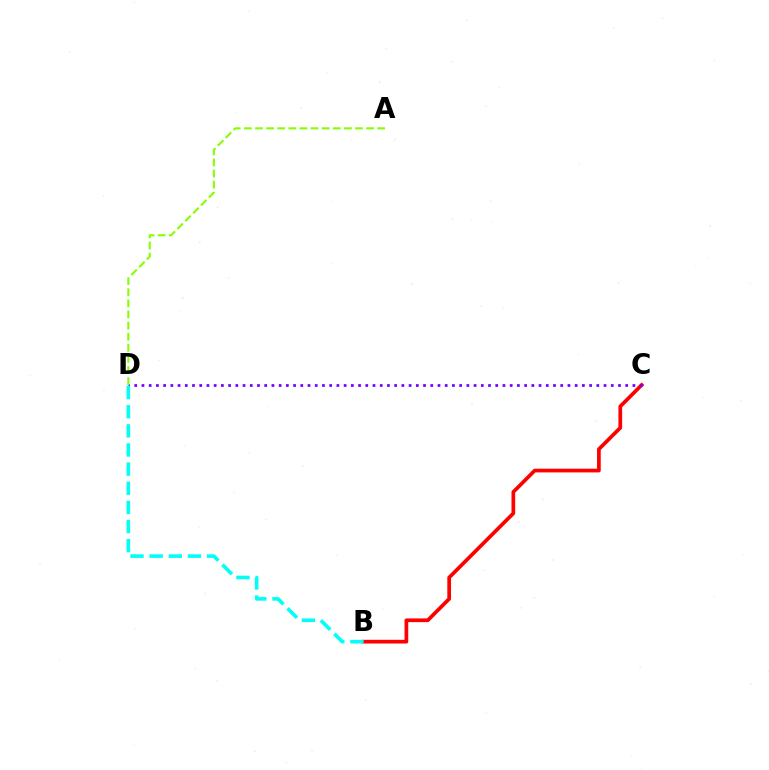{('B', 'C'): [{'color': '#ff0000', 'line_style': 'solid', 'thickness': 2.67}], ('C', 'D'): [{'color': '#7200ff', 'line_style': 'dotted', 'thickness': 1.96}], ('A', 'D'): [{'color': '#84ff00', 'line_style': 'dashed', 'thickness': 1.51}], ('B', 'D'): [{'color': '#00fff6', 'line_style': 'dashed', 'thickness': 2.6}]}